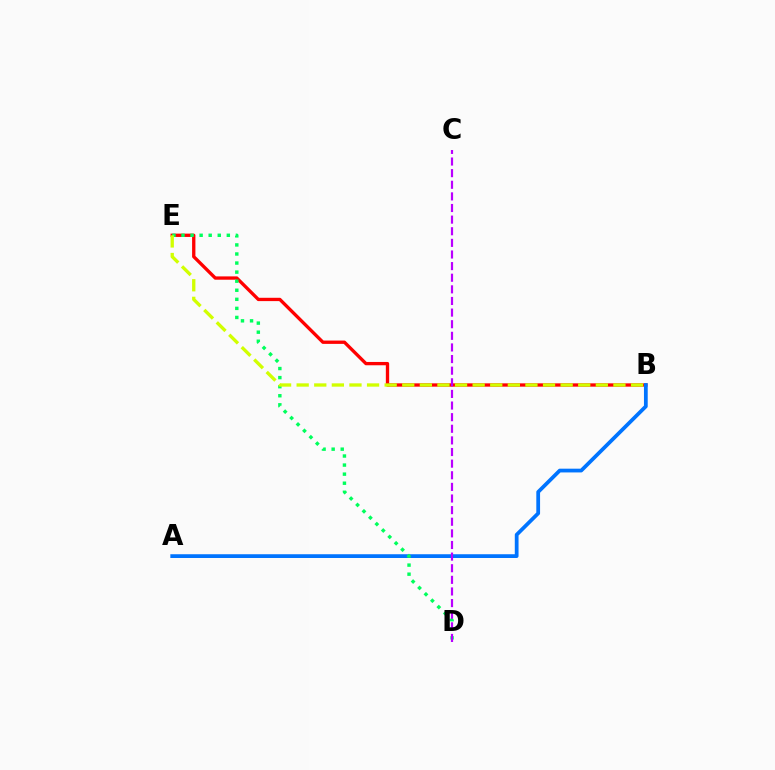{('B', 'E'): [{'color': '#ff0000', 'line_style': 'solid', 'thickness': 2.39}, {'color': '#d1ff00', 'line_style': 'dashed', 'thickness': 2.39}], ('A', 'B'): [{'color': '#0074ff', 'line_style': 'solid', 'thickness': 2.7}], ('D', 'E'): [{'color': '#00ff5c', 'line_style': 'dotted', 'thickness': 2.46}], ('C', 'D'): [{'color': '#b900ff', 'line_style': 'dashed', 'thickness': 1.58}]}